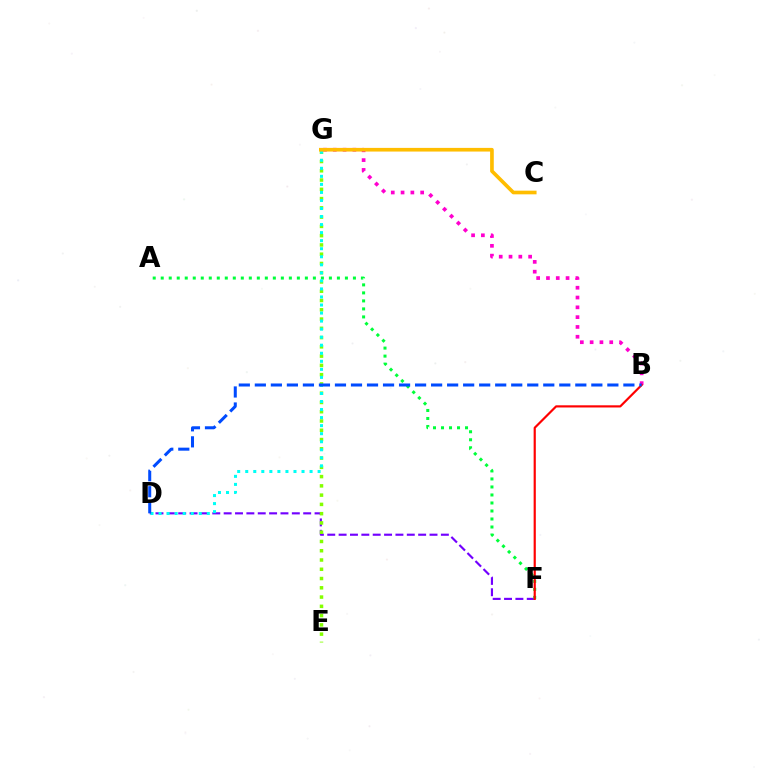{('D', 'F'): [{'color': '#7200ff', 'line_style': 'dashed', 'thickness': 1.54}], ('B', 'G'): [{'color': '#ff00cf', 'line_style': 'dotted', 'thickness': 2.66}], ('A', 'F'): [{'color': '#00ff39', 'line_style': 'dotted', 'thickness': 2.18}], ('E', 'G'): [{'color': '#84ff00', 'line_style': 'dotted', 'thickness': 2.52}], ('B', 'F'): [{'color': '#ff0000', 'line_style': 'solid', 'thickness': 1.57}], ('D', 'G'): [{'color': '#00fff6', 'line_style': 'dotted', 'thickness': 2.18}], ('C', 'G'): [{'color': '#ffbd00', 'line_style': 'solid', 'thickness': 2.64}], ('B', 'D'): [{'color': '#004bff', 'line_style': 'dashed', 'thickness': 2.18}]}